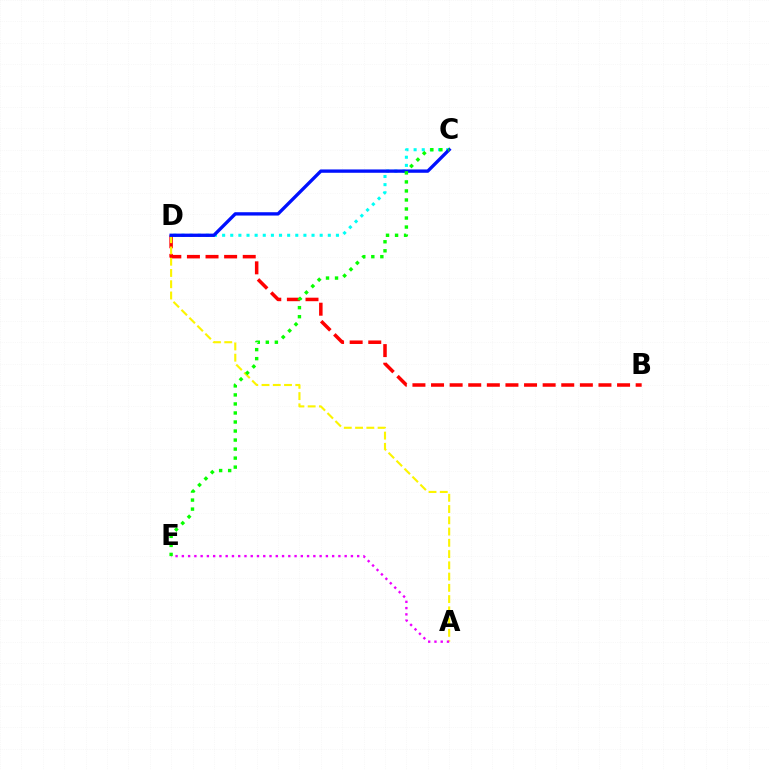{('C', 'D'): [{'color': '#00fff6', 'line_style': 'dotted', 'thickness': 2.21}, {'color': '#0010ff', 'line_style': 'solid', 'thickness': 2.4}], ('B', 'D'): [{'color': '#ff0000', 'line_style': 'dashed', 'thickness': 2.53}], ('A', 'D'): [{'color': '#fcf500', 'line_style': 'dashed', 'thickness': 1.53}], ('A', 'E'): [{'color': '#ee00ff', 'line_style': 'dotted', 'thickness': 1.7}], ('C', 'E'): [{'color': '#08ff00', 'line_style': 'dotted', 'thickness': 2.45}]}